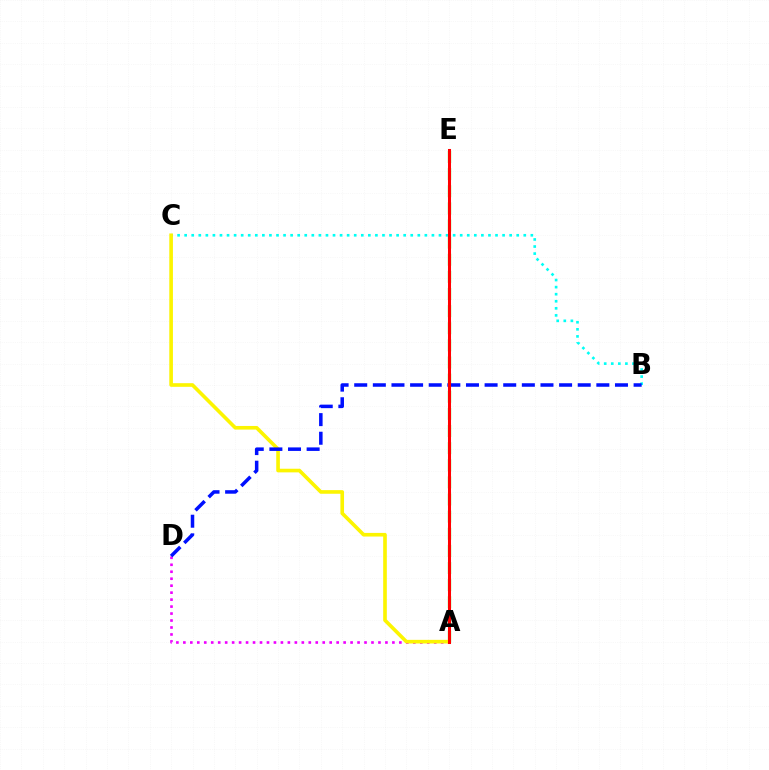{('A', 'D'): [{'color': '#ee00ff', 'line_style': 'dotted', 'thickness': 1.89}], ('B', 'C'): [{'color': '#00fff6', 'line_style': 'dotted', 'thickness': 1.92}], ('A', 'E'): [{'color': '#08ff00', 'line_style': 'dashed', 'thickness': 2.33}, {'color': '#ff0000', 'line_style': 'solid', 'thickness': 2.19}], ('A', 'C'): [{'color': '#fcf500', 'line_style': 'solid', 'thickness': 2.61}], ('B', 'D'): [{'color': '#0010ff', 'line_style': 'dashed', 'thickness': 2.53}]}